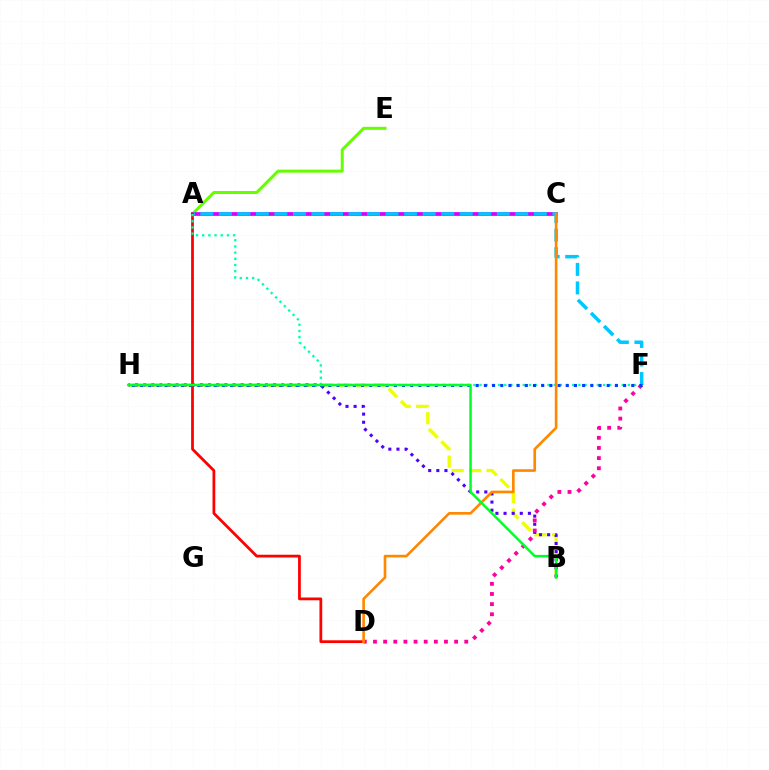{('B', 'H'): [{'color': '#eeff00', 'line_style': 'dashed', 'thickness': 2.37}, {'color': '#4f00ff', 'line_style': 'dotted', 'thickness': 2.21}, {'color': '#00ff27', 'line_style': 'solid', 'thickness': 1.79}], ('A', 'E'): [{'color': '#66ff00', 'line_style': 'solid', 'thickness': 2.17}], ('A', 'C'): [{'color': '#d600ff', 'line_style': 'solid', 'thickness': 2.69}], ('A', 'F'): [{'color': '#00c7ff', 'line_style': 'dashed', 'thickness': 2.52}, {'color': '#00ffaf', 'line_style': 'dotted', 'thickness': 1.68}], ('A', 'D'): [{'color': '#ff0000', 'line_style': 'solid', 'thickness': 1.99}], ('D', 'F'): [{'color': '#ff00a0', 'line_style': 'dotted', 'thickness': 2.76}], ('F', 'H'): [{'color': '#003fff', 'line_style': 'dotted', 'thickness': 2.22}], ('C', 'D'): [{'color': '#ff8800', 'line_style': 'solid', 'thickness': 1.9}]}